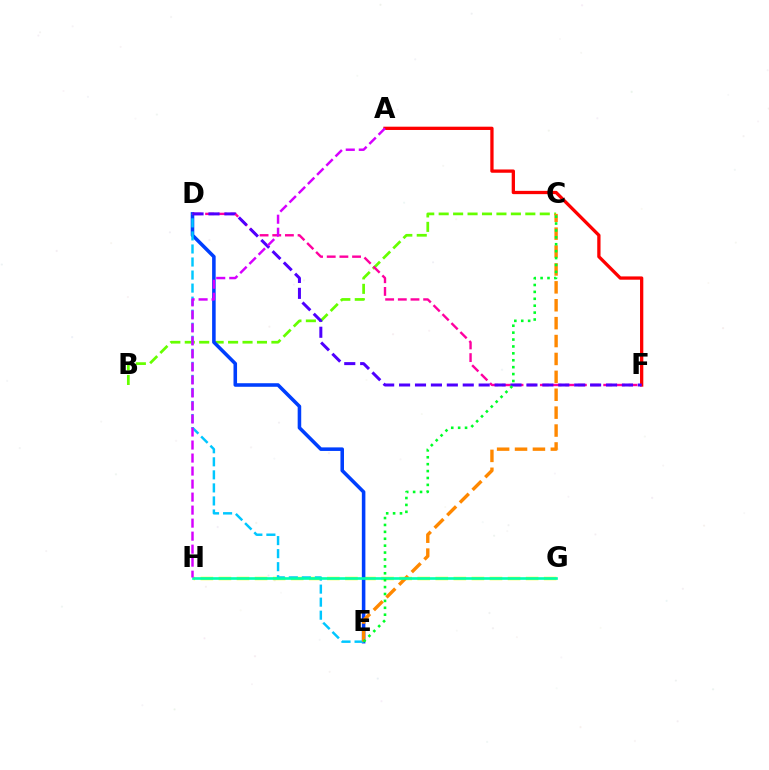{('B', 'C'): [{'color': '#66ff00', 'line_style': 'dashed', 'thickness': 1.96}], ('A', 'F'): [{'color': '#ff0000', 'line_style': 'solid', 'thickness': 2.36}], ('G', 'H'): [{'color': '#eeff00', 'line_style': 'dashed', 'thickness': 2.45}, {'color': '#00ffaf', 'line_style': 'solid', 'thickness': 1.91}], ('D', 'E'): [{'color': '#003fff', 'line_style': 'solid', 'thickness': 2.56}, {'color': '#00c7ff', 'line_style': 'dashed', 'thickness': 1.77}], ('D', 'F'): [{'color': '#ff00a0', 'line_style': 'dashed', 'thickness': 1.72}, {'color': '#4f00ff', 'line_style': 'dashed', 'thickness': 2.16}], ('C', 'E'): [{'color': '#ff8800', 'line_style': 'dashed', 'thickness': 2.43}, {'color': '#00ff27', 'line_style': 'dotted', 'thickness': 1.88}], ('A', 'H'): [{'color': '#d600ff', 'line_style': 'dashed', 'thickness': 1.77}]}